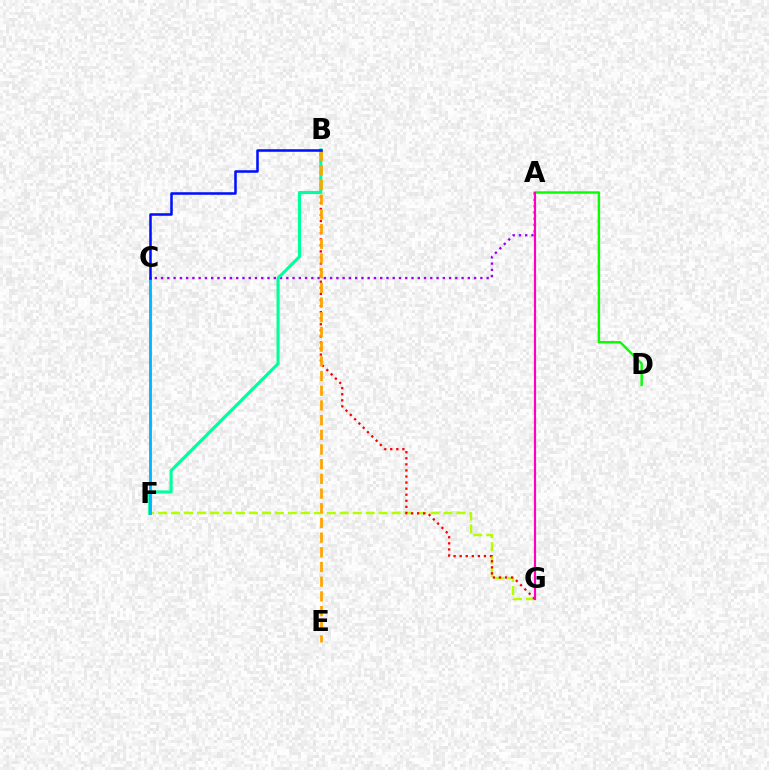{('F', 'G'): [{'color': '#b3ff00', 'line_style': 'dashed', 'thickness': 1.76}], ('A', 'C'): [{'color': '#9b00ff', 'line_style': 'dotted', 'thickness': 1.7}], ('A', 'D'): [{'color': '#08ff00', 'line_style': 'solid', 'thickness': 1.75}], ('B', 'G'): [{'color': '#ff0000', 'line_style': 'dotted', 'thickness': 1.65}], ('A', 'G'): [{'color': '#ff00bd', 'line_style': 'solid', 'thickness': 1.57}], ('B', 'F'): [{'color': '#00ff9d', 'line_style': 'solid', 'thickness': 2.22}], ('C', 'F'): [{'color': '#00b5ff', 'line_style': 'solid', 'thickness': 2.06}], ('B', 'E'): [{'color': '#ffa500', 'line_style': 'dashed', 'thickness': 2.0}], ('B', 'C'): [{'color': '#0010ff', 'line_style': 'solid', 'thickness': 1.83}]}